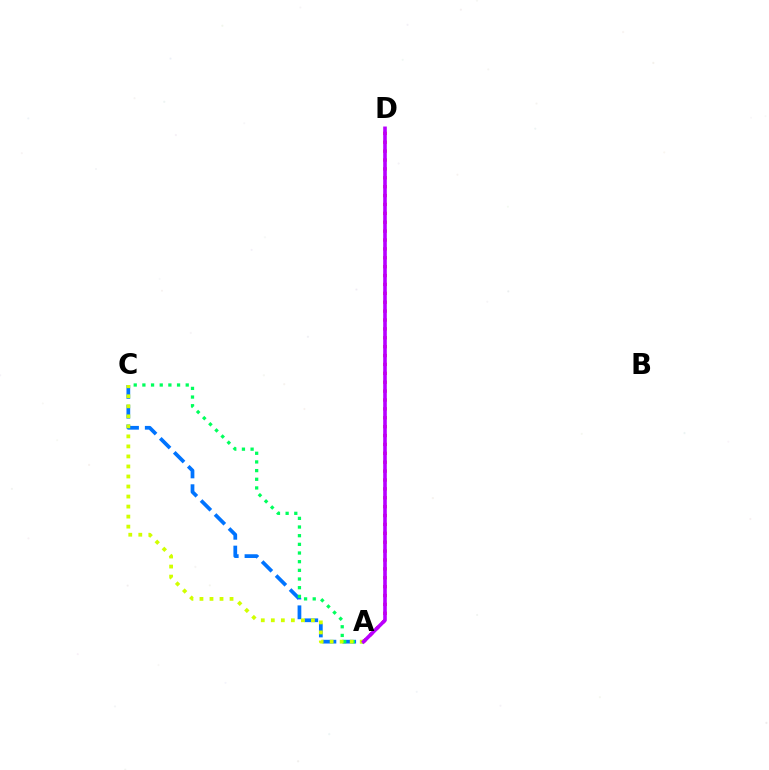{('A', 'C'): [{'color': '#0074ff', 'line_style': 'dashed', 'thickness': 2.69}, {'color': '#00ff5c', 'line_style': 'dotted', 'thickness': 2.35}, {'color': '#d1ff00', 'line_style': 'dotted', 'thickness': 2.72}], ('A', 'D'): [{'color': '#ff0000', 'line_style': 'dotted', 'thickness': 2.41}, {'color': '#b900ff', 'line_style': 'solid', 'thickness': 2.6}]}